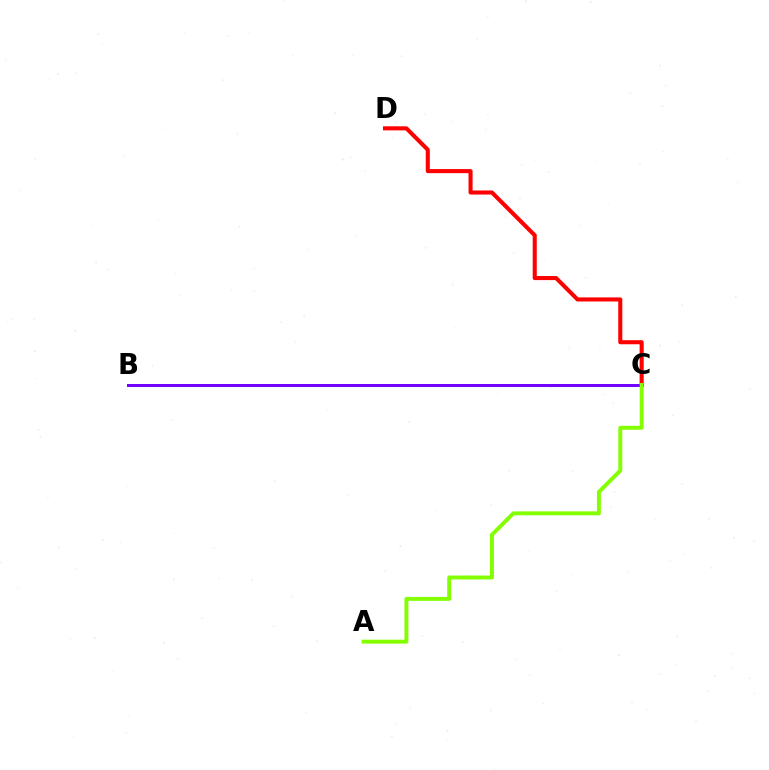{('B', 'C'): [{'color': '#00fff6', 'line_style': 'solid', 'thickness': 2.05}, {'color': '#7200ff', 'line_style': 'solid', 'thickness': 2.12}], ('C', 'D'): [{'color': '#ff0000', 'line_style': 'solid', 'thickness': 2.93}], ('A', 'C'): [{'color': '#84ff00', 'line_style': 'solid', 'thickness': 2.84}]}